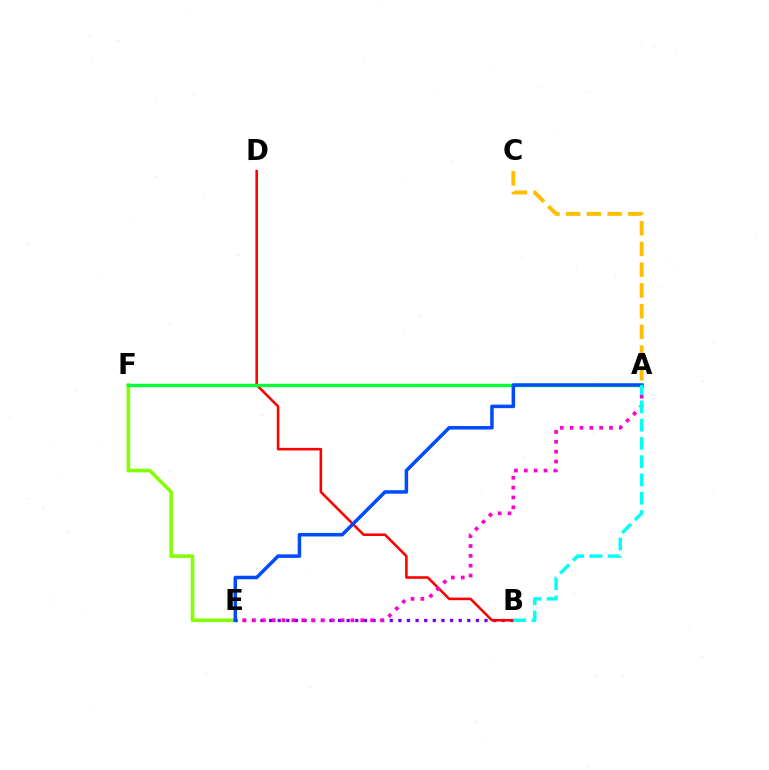{('E', 'F'): [{'color': '#84ff00', 'line_style': 'solid', 'thickness': 2.6}], ('B', 'E'): [{'color': '#7200ff', 'line_style': 'dotted', 'thickness': 2.34}], ('B', 'D'): [{'color': '#ff0000', 'line_style': 'solid', 'thickness': 1.85}], ('A', 'F'): [{'color': '#00ff39', 'line_style': 'solid', 'thickness': 2.43}], ('A', 'E'): [{'color': '#ff00cf', 'line_style': 'dotted', 'thickness': 2.67}, {'color': '#004bff', 'line_style': 'solid', 'thickness': 2.53}], ('A', 'B'): [{'color': '#00fff6', 'line_style': 'dashed', 'thickness': 2.48}], ('A', 'C'): [{'color': '#ffbd00', 'line_style': 'dashed', 'thickness': 2.81}]}